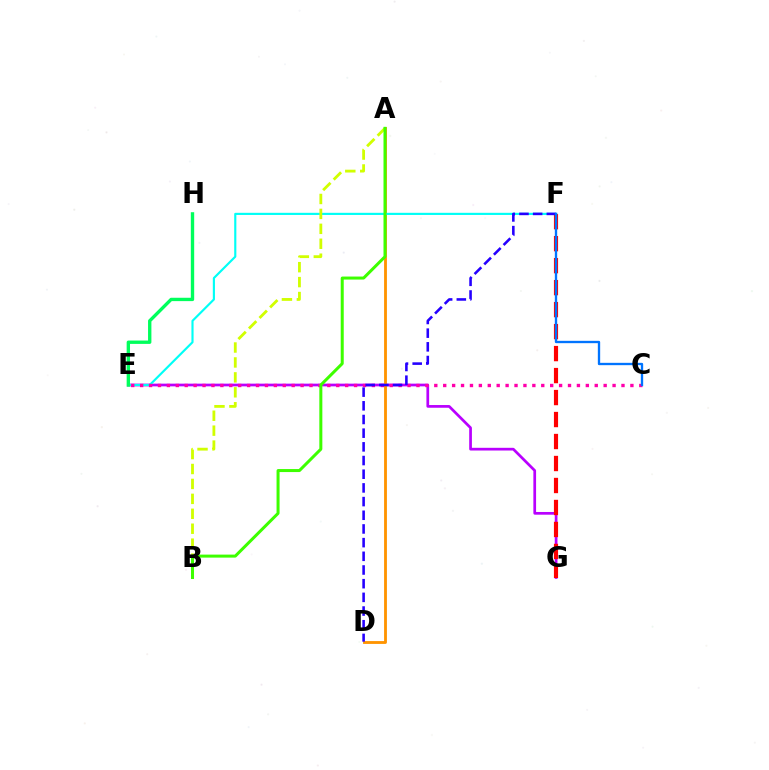{('E', 'G'): [{'color': '#b900ff', 'line_style': 'solid', 'thickness': 1.95}], ('F', 'G'): [{'color': '#ff0000', 'line_style': 'dashed', 'thickness': 2.99}], ('A', 'D'): [{'color': '#ff9400', 'line_style': 'solid', 'thickness': 2.04}], ('E', 'F'): [{'color': '#00fff6', 'line_style': 'solid', 'thickness': 1.55}], ('C', 'E'): [{'color': '#ff00ac', 'line_style': 'dotted', 'thickness': 2.42}], ('A', 'B'): [{'color': '#d1ff00', 'line_style': 'dashed', 'thickness': 2.03}, {'color': '#3dff00', 'line_style': 'solid', 'thickness': 2.17}], ('D', 'F'): [{'color': '#2500ff', 'line_style': 'dashed', 'thickness': 1.86}], ('C', 'F'): [{'color': '#0074ff', 'line_style': 'solid', 'thickness': 1.68}], ('E', 'H'): [{'color': '#00ff5c', 'line_style': 'solid', 'thickness': 2.42}]}